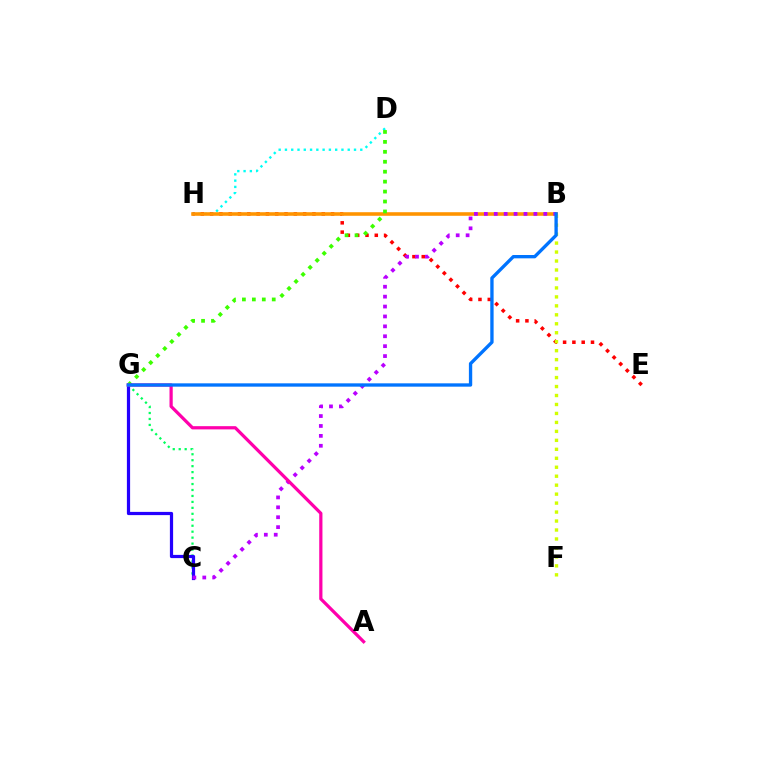{('C', 'G'): [{'color': '#00ff5c', 'line_style': 'dotted', 'thickness': 1.62}, {'color': '#2500ff', 'line_style': 'solid', 'thickness': 2.32}], ('E', 'H'): [{'color': '#ff0000', 'line_style': 'dotted', 'thickness': 2.53}], ('D', 'H'): [{'color': '#00fff6', 'line_style': 'dotted', 'thickness': 1.71}], ('B', 'H'): [{'color': '#ff9400', 'line_style': 'solid', 'thickness': 2.58}], ('B', 'F'): [{'color': '#d1ff00', 'line_style': 'dotted', 'thickness': 2.44}], ('D', 'G'): [{'color': '#3dff00', 'line_style': 'dotted', 'thickness': 2.7}], ('B', 'C'): [{'color': '#b900ff', 'line_style': 'dotted', 'thickness': 2.69}], ('A', 'G'): [{'color': '#ff00ac', 'line_style': 'solid', 'thickness': 2.32}], ('B', 'G'): [{'color': '#0074ff', 'line_style': 'solid', 'thickness': 2.4}]}